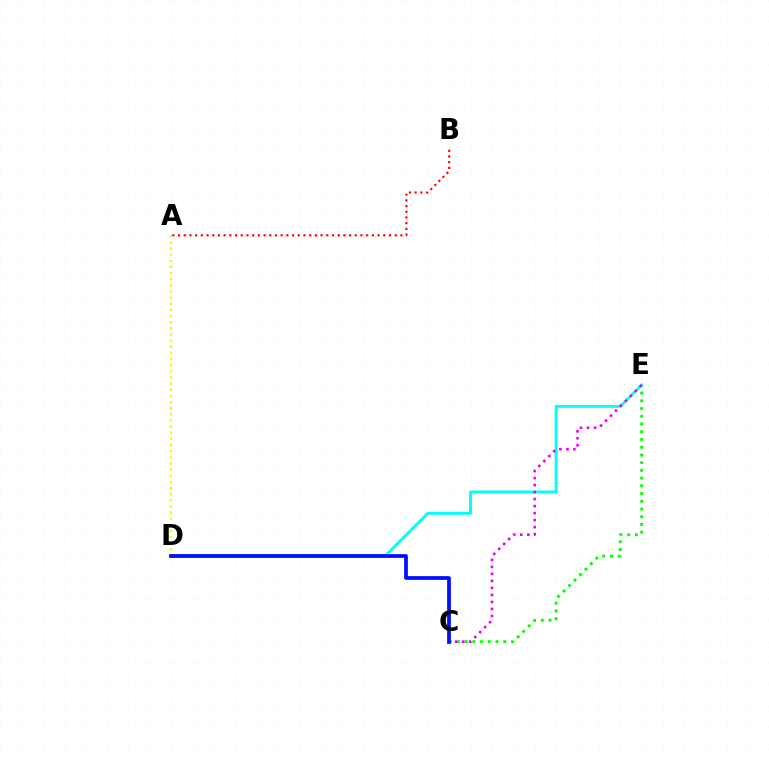{('A', 'D'): [{'color': '#fcf500', 'line_style': 'dotted', 'thickness': 1.67}], ('C', 'E'): [{'color': '#08ff00', 'line_style': 'dotted', 'thickness': 2.1}, {'color': '#ee00ff', 'line_style': 'dotted', 'thickness': 1.9}], ('A', 'B'): [{'color': '#ff0000', 'line_style': 'dotted', 'thickness': 1.55}], ('D', 'E'): [{'color': '#00fff6', 'line_style': 'solid', 'thickness': 2.08}], ('C', 'D'): [{'color': '#0010ff', 'line_style': 'solid', 'thickness': 2.69}]}